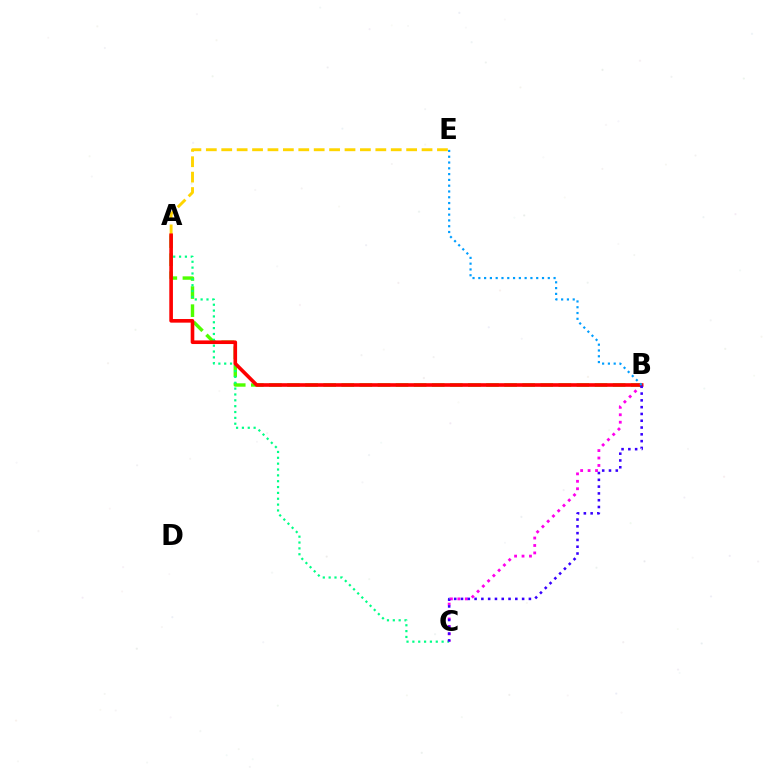{('B', 'C'): [{'color': '#ff00ed', 'line_style': 'dotted', 'thickness': 2.02}, {'color': '#3700ff', 'line_style': 'dotted', 'thickness': 1.85}], ('A', 'B'): [{'color': '#4fff00', 'line_style': 'dashed', 'thickness': 2.46}, {'color': '#ff0000', 'line_style': 'solid', 'thickness': 2.61}], ('A', 'C'): [{'color': '#00ff86', 'line_style': 'dotted', 'thickness': 1.59}], ('A', 'E'): [{'color': '#ffd500', 'line_style': 'dashed', 'thickness': 2.09}], ('B', 'E'): [{'color': '#009eff', 'line_style': 'dotted', 'thickness': 1.57}]}